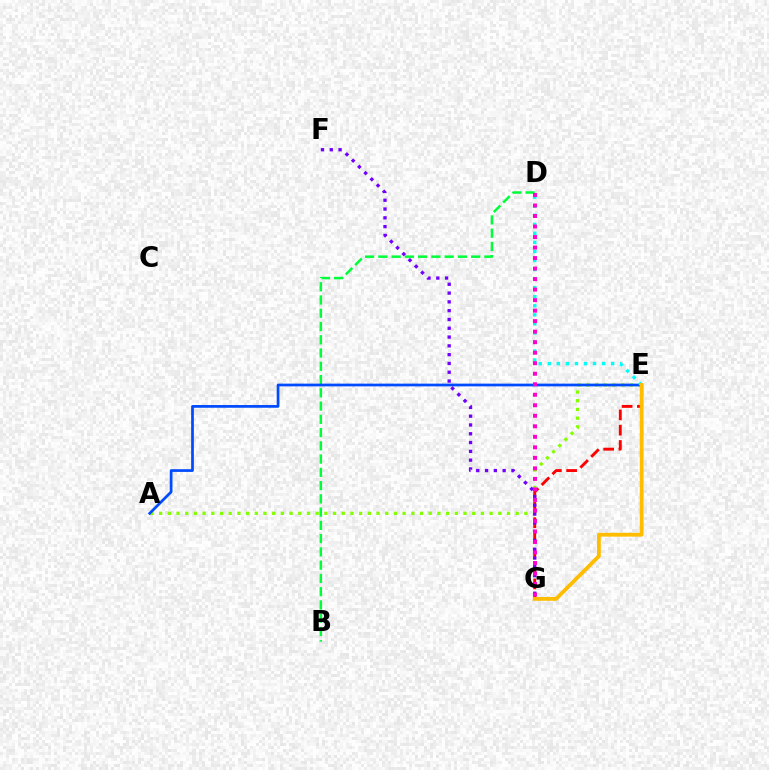{('A', 'E'): [{'color': '#84ff00', 'line_style': 'dotted', 'thickness': 2.36}, {'color': '#004bff', 'line_style': 'solid', 'thickness': 1.96}], ('B', 'D'): [{'color': '#00ff39', 'line_style': 'dashed', 'thickness': 1.8}], ('E', 'G'): [{'color': '#ff0000', 'line_style': 'dashed', 'thickness': 2.08}, {'color': '#ffbd00', 'line_style': 'solid', 'thickness': 2.74}], ('F', 'G'): [{'color': '#7200ff', 'line_style': 'dotted', 'thickness': 2.39}], ('D', 'E'): [{'color': '#00fff6', 'line_style': 'dotted', 'thickness': 2.46}], ('D', 'G'): [{'color': '#ff00cf', 'line_style': 'dotted', 'thickness': 2.86}]}